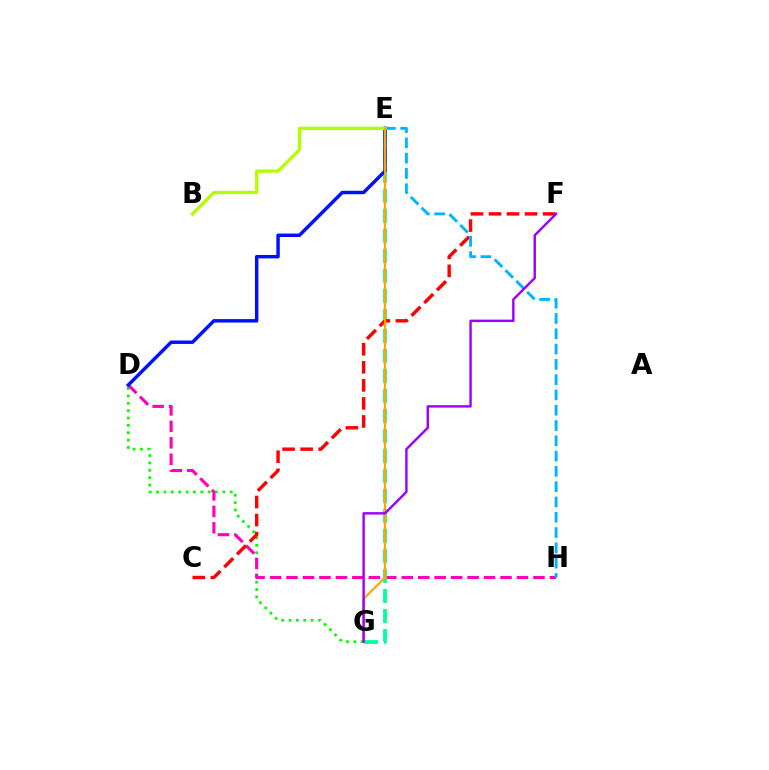{('D', 'G'): [{'color': '#08ff00', 'line_style': 'dotted', 'thickness': 2.0}], ('D', 'H'): [{'color': '#ff00bd', 'line_style': 'dashed', 'thickness': 2.24}], ('E', 'G'): [{'color': '#00ff9d', 'line_style': 'dashed', 'thickness': 2.72}, {'color': '#ffa500', 'line_style': 'solid', 'thickness': 1.56}], ('D', 'E'): [{'color': '#0010ff', 'line_style': 'solid', 'thickness': 2.49}], ('C', 'F'): [{'color': '#ff0000', 'line_style': 'dashed', 'thickness': 2.45}], ('E', 'H'): [{'color': '#00b5ff', 'line_style': 'dashed', 'thickness': 2.08}], ('B', 'E'): [{'color': '#b3ff00', 'line_style': 'solid', 'thickness': 2.39}], ('F', 'G'): [{'color': '#9b00ff', 'line_style': 'solid', 'thickness': 1.74}]}